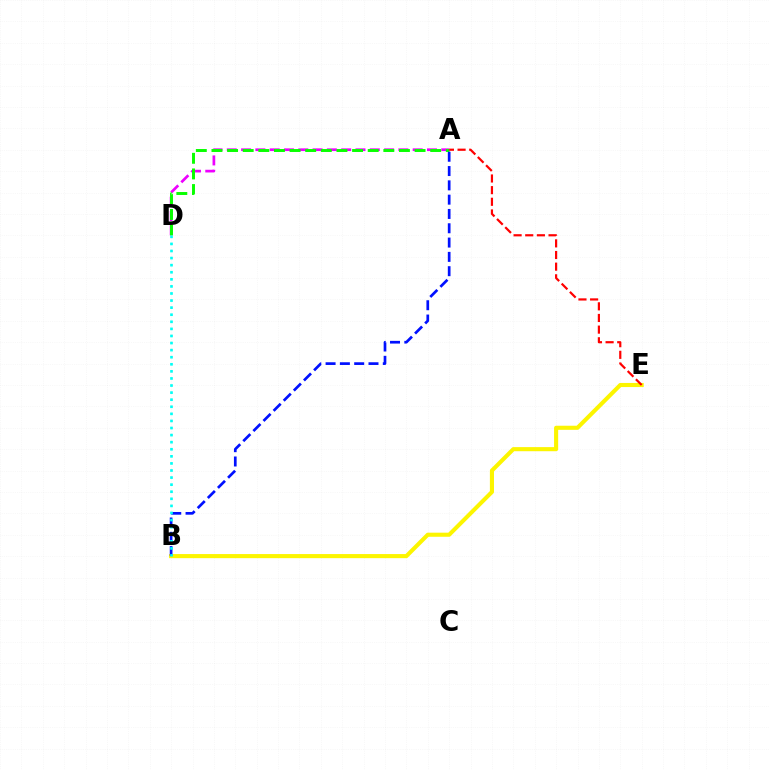{('A', 'D'): [{'color': '#ee00ff', 'line_style': 'dashed', 'thickness': 1.94}, {'color': '#08ff00', 'line_style': 'dashed', 'thickness': 2.12}], ('B', 'E'): [{'color': '#fcf500', 'line_style': 'solid', 'thickness': 2.95}], ('A', 'E'): [{'color': '#ff0000', 'line_style': 'dashed', 'thickness': 1.58}], ('A', 'B'): [{'color': '#0010ff', 'line_style': 'dashed', 'thickness': 1.94}], ('B', 'D'): [{'color': '#00fff6', 'line_style': 'dotted', 'thickness': 1.92}]}